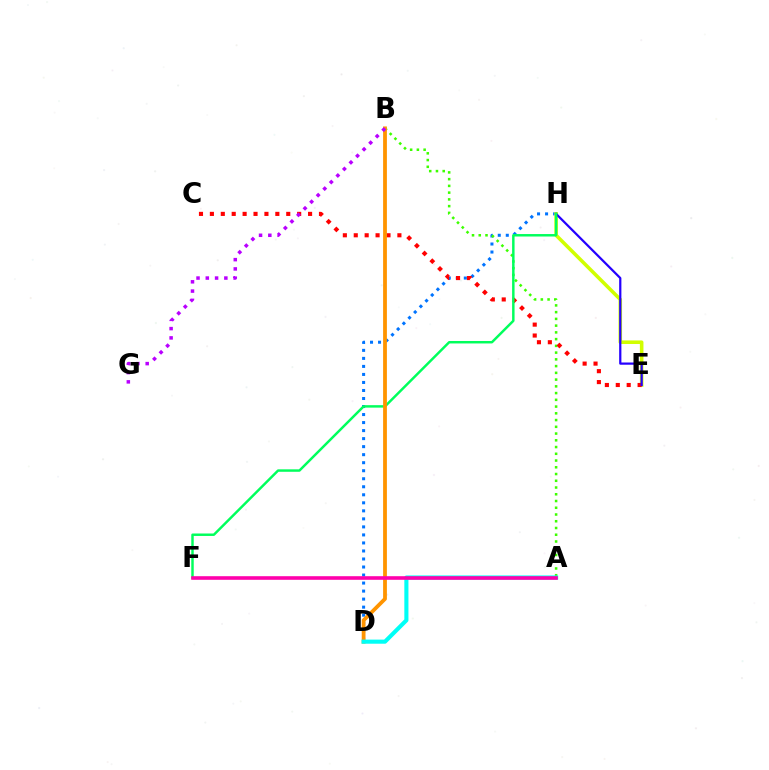{('D', 'H'): [{'color': '#0074ff', 'line_style': 'dotted', 'thickness': 2.18}], ('E', 'H'): [{'color': '#d1ff00', 'line_style': 'solid', 'thickness': 2.57}, {'color': '#2500ff', 'line_style': 'solid', 'thickness': 1.6}], ('A', 'B'): [{'color': '#3dff00', 'line_style': 'dotted', 'thickness': 1.83}], ('C', 'E'): [{'color': '#ff0000', 'line_style': 'dotted', 'thickness': 2.96}], ('F', 'H'): [{'color': '#00ff5c', 'line_style': 'solid', 'thickness': 1.77}], ('B', 'D'): [{'color': '#ff9400', 'line_style': 'solid', 'thickness': 2.73}], ('A', 'D'): [{'color': '#00fff6', 'line_style': 'solid', 'thickness': 2.96}], ('B', 'G'): [{'color': '#b900ff', 'line_style': 'dotted', 'thickness': 2.52}], ('A', 'F'): [{'color': '#ff00ac', 'line_style': 'solid', 'thickness': 2.6}]}